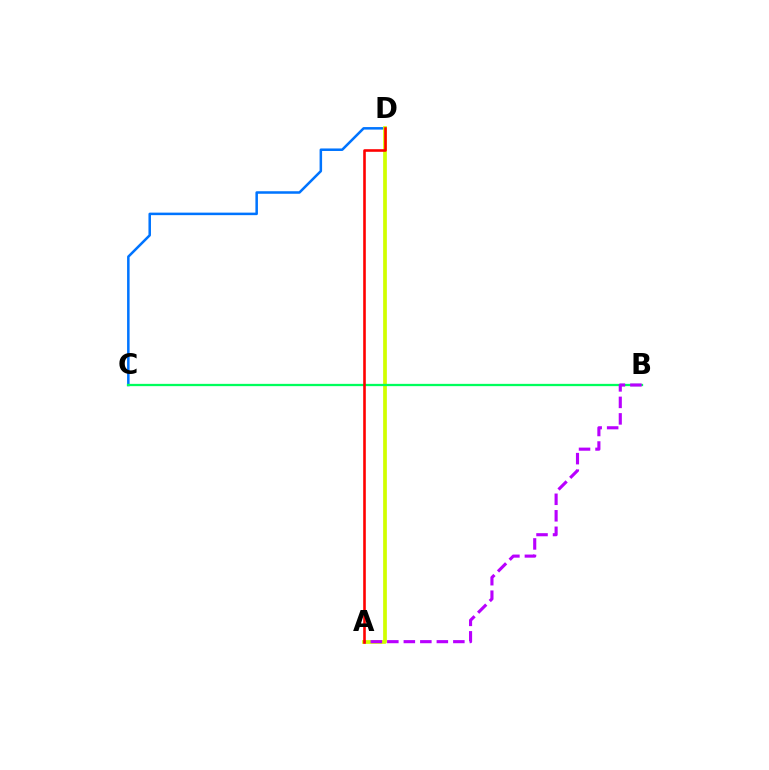{('C', 'D'): [{'color': '#0074ff', 'line_style': 'solid', 'thickness': 1.82}], ('A', 'D'): [{'color': '#d1ff00', 'line_style': 'solid', 'thickness': 2.68}, {'color': '#ff0000', 'line_style': 'solid', 'thickness': 1.87}], ('B', 'C'): [{'color': '#00ff5c', 'line_style': 'solid', 'thickness': 1.65}], ('A', 'B'): [{'color': '#b900ff', 'line_style': 'dashed', 'thickness': 2.24}]}